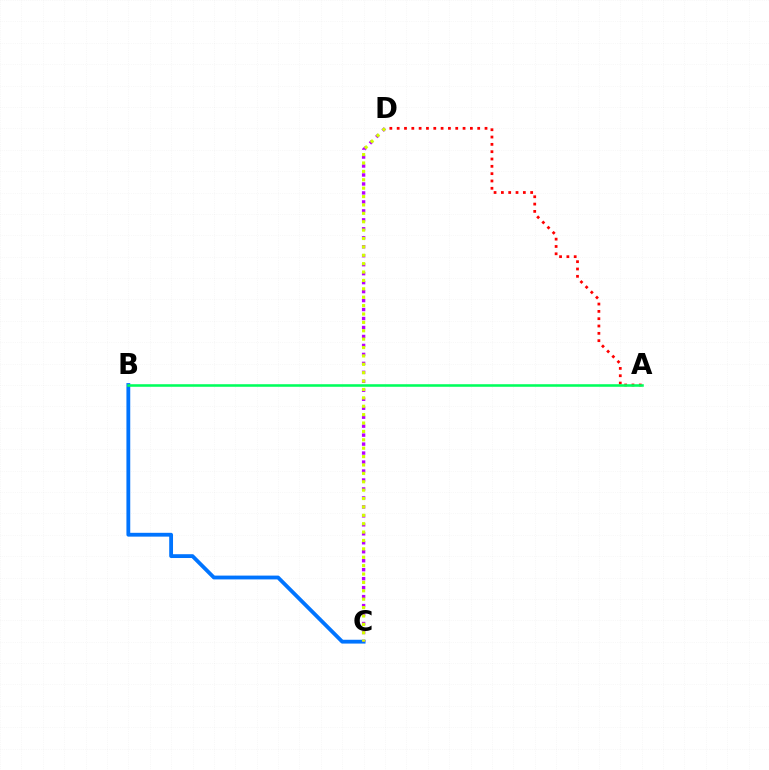{('B', 'C'): [{'color': '#0074ff', 'line_style': 'solid', 'thickness': 2.75}], ('C', 'D'): [{'color': '#b900ff', 'line_style': 'dotted', 'thickness': 2.44}, {'color': '#d1ff00', 'line_style': 'dotted', 'thickness': 2.28}], ('A', 'D'): [{'color': '#ff0000', 'line_style': 'dotted', 'thickness': 1.99}], ('A', 'B'): [{'color': '#00ff5c', 'line_style': 'solid', 'thickness': 1.84}]}